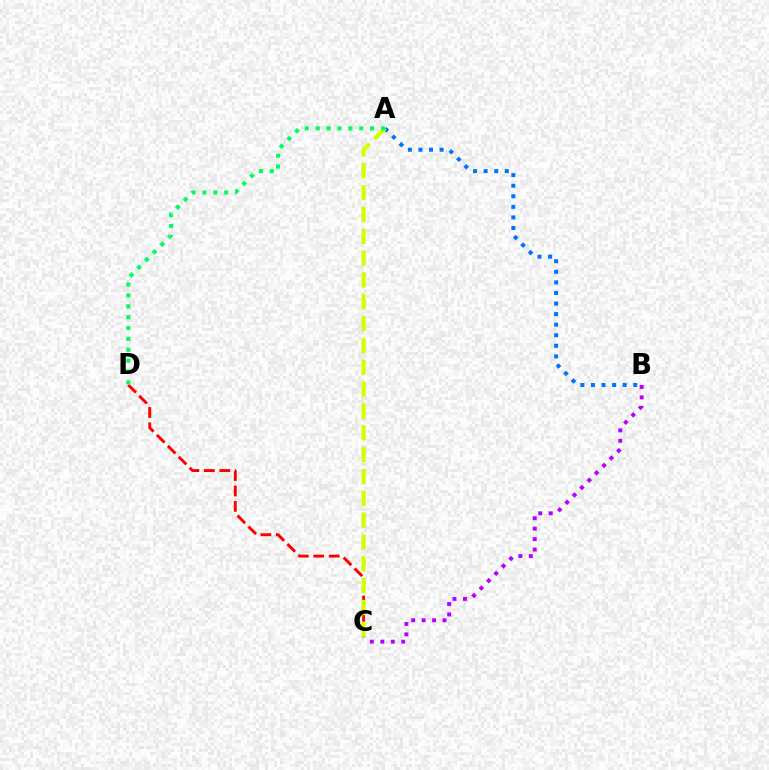{('C', 'D'): [{'color': '#ff0000', 'line_style': 'dashed', 'thickness': 2.1}], ('A', 'B'): [{'color': '#0074ff', 'line_style': 'dotted', 'thickness': 2.87}], ('A', 'C'): [{'color': '#d1ff00', 'line_style': 'dashed', 'thickness': 2.97}], ('B', 'C'): [{'color': '#b900ff', 'line_style': 'dotted', 'thickness': 2.84}], ('A', 'D'): [{'color': '#00ff5c', 'line_style': 'dotted', 'thickness': 2.96}]}